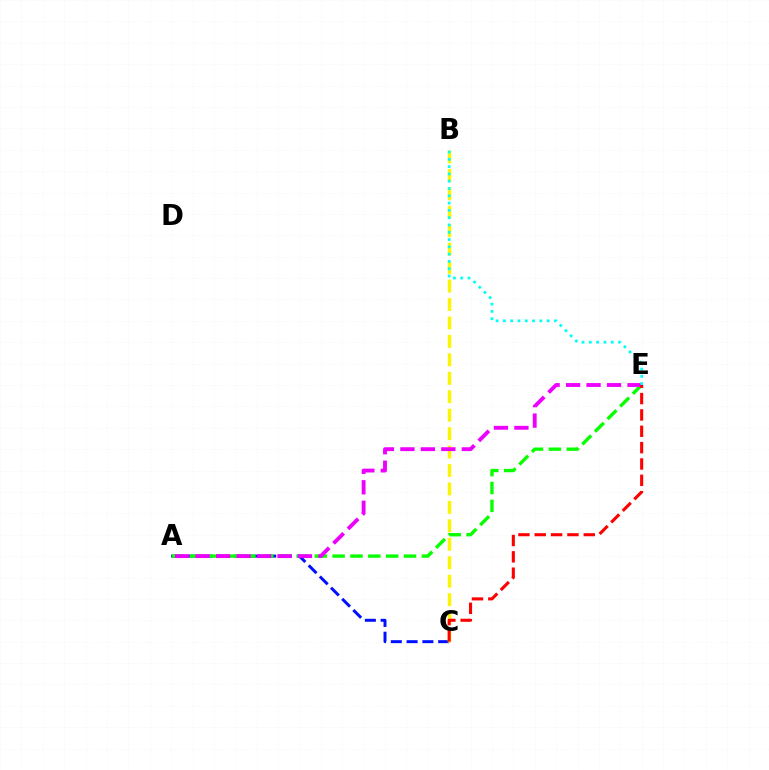{('A', 'C'): [{'color': '#0010ff', 'line_style': 'dashed', 'thickness': 2.14}], ('A', 'E'): [{'color': '#08ff00', 'line_style': 'dashed', 'thickness': 2.43}, {'color': '#ee00ff', 'line_style': 'dashed', 'thickness': 2.78}], ('B', 'C'): [{'color': '#fcf500', 'line_style': 'dashed', 'thickness': 2.51}], ('B', 'E'): [{'color': '#00fff6', 'line_style': 'dotted', 'thickness': 1.98}], ('C', 'E'): [{'color': '#ff0000', 'line_style': 'dashed', 'thickness': 2.22}]}